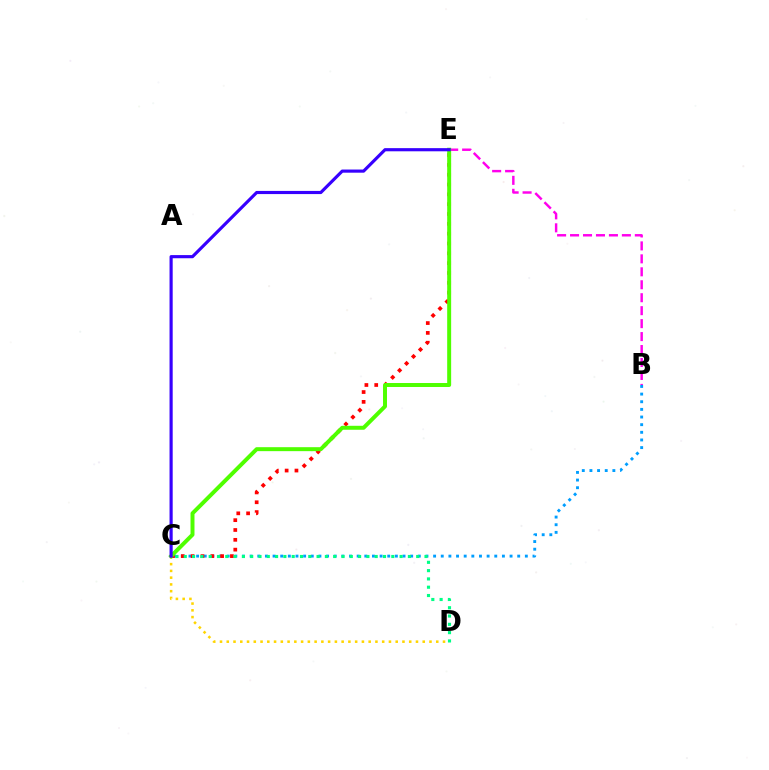{('B', 'C'): [{'color': '#009eff', 'line_style': 'dotted', 'thickness': 2.08}], ('B', 'E'): [{'color': '#ff00ed', 'line_style': 'dashed', 'thickness': 1.76}], ('C', 'E'): [{'color': '#ff0000', 'line_style': 'dotted', 'thickness': 2.67}, {'color': '#4fff00', 'line_style': 'solid', 'thickness': 2.86}, {'color': '#3700ff', 'line_style': 'solid', 'thickness': 2.27}], ('C', 'D'): [{'color': '#ffd500', 'line_style': 'dotted', 'thickness': 1.84}, {'color': '#00ff86', 'line_style': 'dotted', 'thickness': 2.26}]}